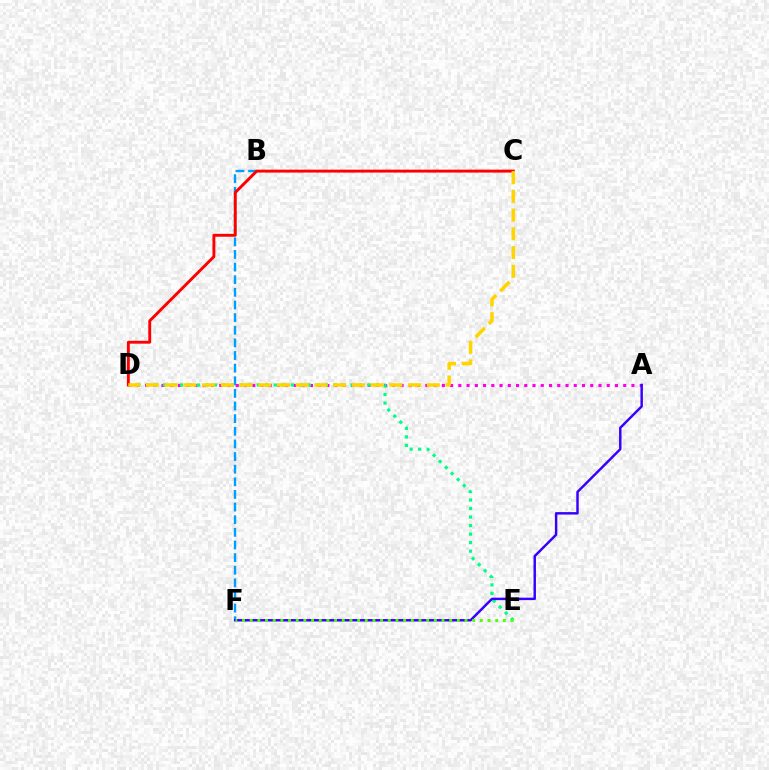{('B', 'F'): [{'color': '#009eff', 'line_style': 'dashed', 'thickness': 1.72}], ('A', 'D'): [{'color': '#ff00ed', 'line_style': 'dotted', 'thickness': 2.24}], ('D', 'E'): [{'color': '#00ff86', 'line_style': 'dotted', 'thickness': 2.32}], ('C', 'D'): [{'color': '#ff0000', 'line_style': 'solid', 'thickness': 2.1}, {'color': '#ffd500', 'line_style': 'dashed', 'thickness': 2.54}], ('A', 'F'): [{'color': '#3700ff', 'line_style': 'solid', 'thickness': 1.77}], ('E', 'F'): [{'color': '#4fff00', 'line_style': 'dotted', 'thickness': 2.08}]}